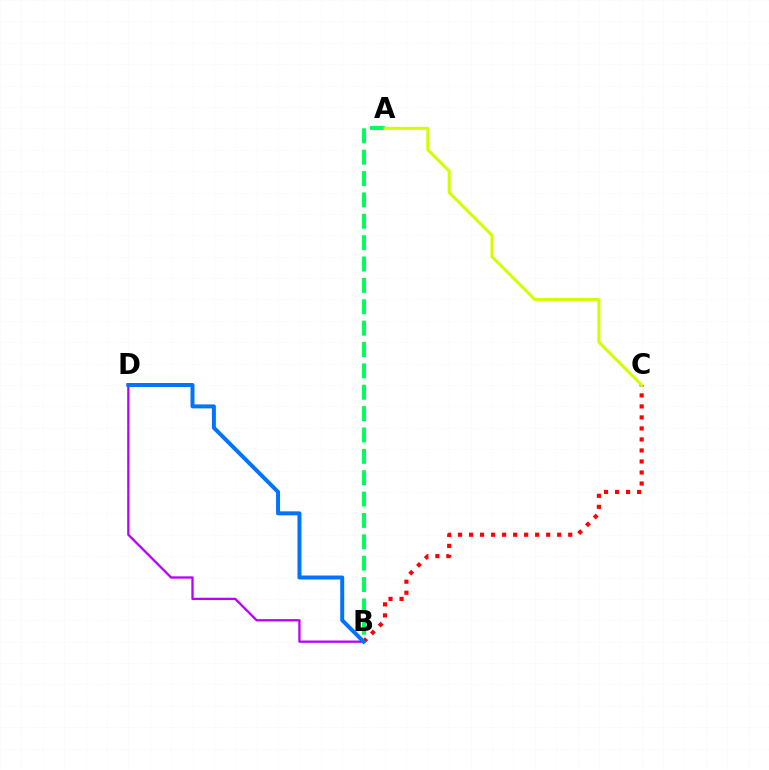{('B', 'D'): [{'color': '#b900ff', 'line_style': 'solid', 'thickness': 1.65}, {'color': '#0074ff', 'line_style': 'solid', 'thickness': 2.86}], ('B', 'C'): [{'color': '#ff0000', 'line_style': 'dotted', 'thickness': 2.99}], ('A', 'B'): [{'color': '#00ff5c', 'line_style': 'dashed', 'thickness': 2.9}], ('A', 'C'): [{'color': '#d1ff00', 'line_style': 'solid', 'thickness': 2.16}]}